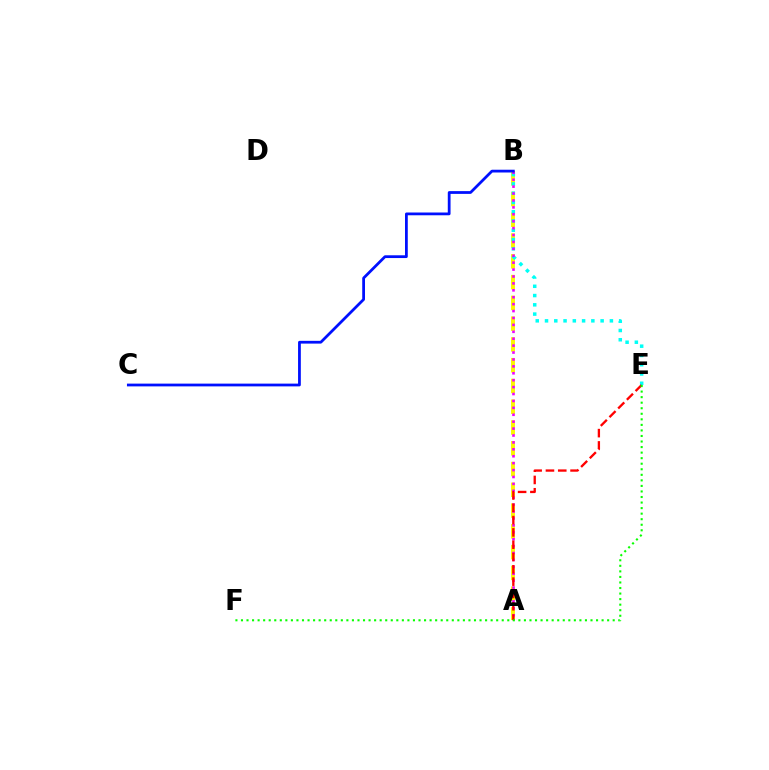{('A', 'B'): [{'color': '#fcf500', 'line_style': 'dashed', 'thickness': 2.82}, {'color': '#ee00ff', 'line_style': 'dotted', 'thickness': 1.88}], ('B', 'E'): [{'color': '#00fff6', 'line_style': 'dotted', 'thickness': 2.52}], ('A', 'E'): [{'color': '#ff0000', 'line_style': 'dashed', 'thickness': 1.67}], ('B', 'C'): [{'color': '#0010ff', 'line_style': 'solid', 'thickness': 1.99}], ('E', 'F'): [{'color': '#08ff00', 'line_style': 'dotted', 'thickness': 1.51}]}